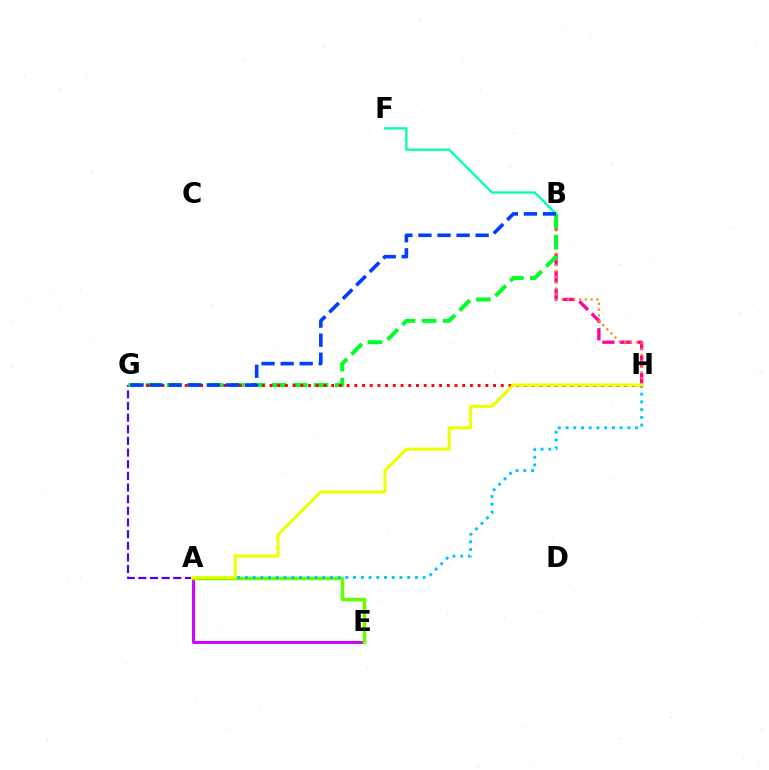{('A', 'E'): [{'color': '#d600ff', 'line_style': 'solid', 'thickness': 2.15}, {'color': '#66ff00', 'line_style': 'solid', 'thickness': 2.52}], ('B', 'H'): [{'color': '#ff00a0', 'line_style': 'dashed', 'thickness': 2.37}, {'color': '#ff8800', 'line_style': 'dotted', 'thickness': 1.58}], ('A', 'G'): [{'color': '#4f00ff', 'line_style': 'dashed', 'thickness': 1.58}], ('A', 'H'): [{'color': '#00c7ff', 'line_style': 'dotted', 'thickness': 2.1}, {'color': '#eeff00', 'line_style': 'solid', 'thickness': 2.2}], ('B', 'G'): [{'color': '#00ff27', 'line_style': 'dashed', 'thickness': 2.85}, {'color': '#003fff', 'line_style': 'dashed', 'thickness': 2.59}], ('G', 'H'): [{'color': '#ff0000', 'line_style': 'dotted', 'thickness': 2.09}], ('B', 'F'): [{'color': '#00ffaf', 'line_style': 'solid', 'thickness': 1.65}]}